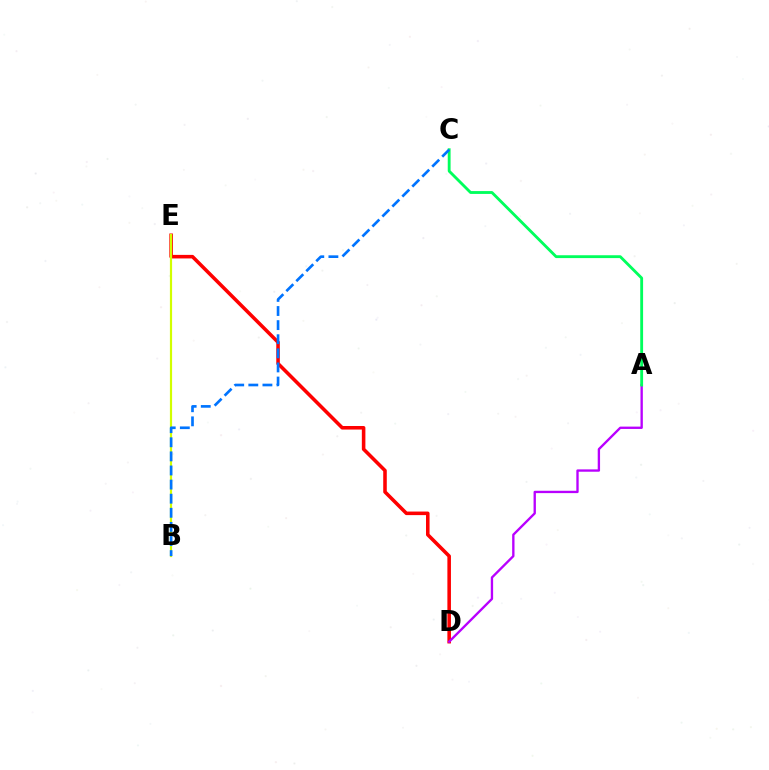{('D', 'E'): [{'color': '#ff0000', 'line_style': 'solid', 'thickness': 2.56}], ('A', 'D'): [{'color': '#b900ff', 'line_style': 'solid', 'thickness': 1.69}], ('A', 'C'): [{'color': '#00ff5c', 'line_style': 'solid', 'thickness': 2.05}], ('B', 'E'): [{'color': '#d1ff00', 'line_style': 'solid', 'thickness': 1.57}], ('B', 'C'): [{'color': '#0074ff', 'line_style': 'dashed', 'thickness': 1.92}]}